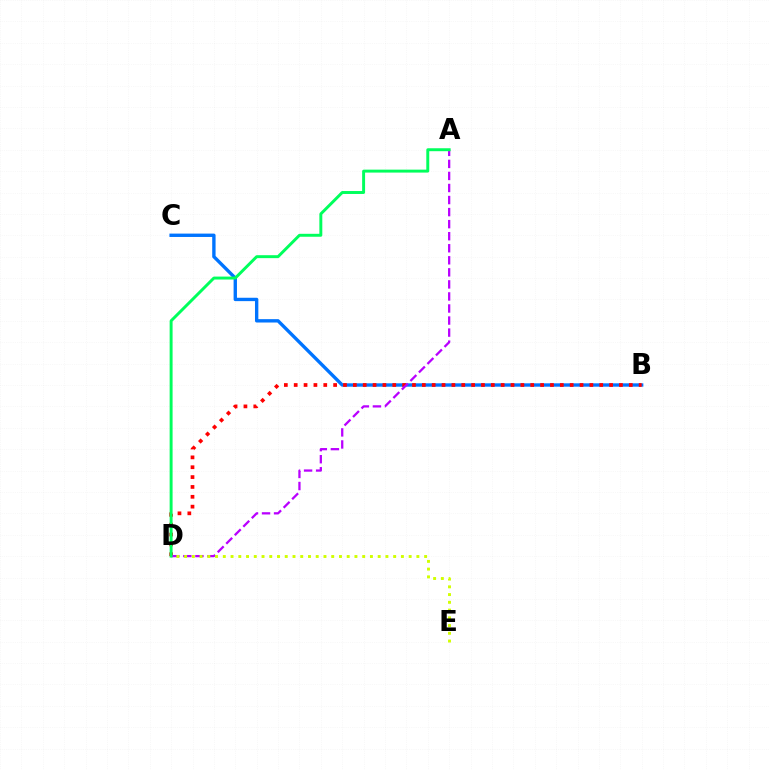{('B', 'C'): [{'color': '#0074ff', 'line_style': 'solid', 'thickness': 2.42}], ('B', 'D'): [{'color': '#ff0000', 'line_style': 'dotted', 'thickness': 2.68}], ('A', 'D'): [{'color': '#b900ff', 'line_style': 'dashed', 'thickness': 1.64}, {'color': '#00ff5c', 'line_style': 'solid', 'thickness': 2.12}], ('D', 'E'): [{'color': '#d1ff00', 'line_style': 'dotted', 'thickness': 2.1}]}